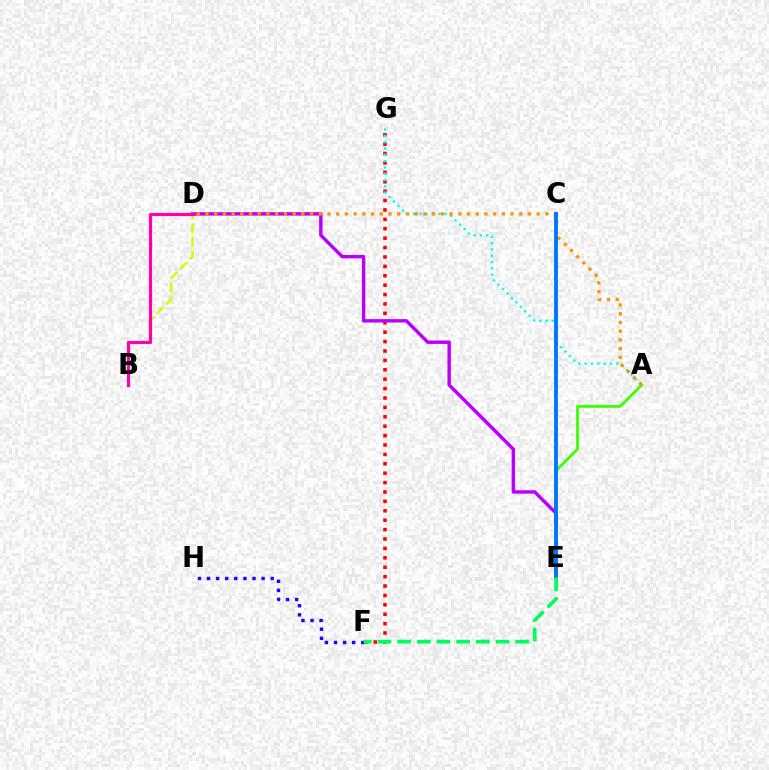{('F', 'G'): [{'color': '#ff0000', 'line_style': 'dotted', 'thickness': 2.55}], ('F', 'H'): [{'color': '#2500ff', 'line_style': 'dotted', 'thickness': 2.47}], ('D', 'E'): [{'color': '#b900ff', 'line_style': 'solid', 'thickness': 2.46}], ('B', 'D'): [{'color': '#d1ff00', 'line_style': 'dashed', 'thickness': 1.85}, {'color': '#ff00ac', 'line_style': 'solid', 'thickness': 2.26}], ('A', 'E'): [{'color': '#3dff00', 'line_style': 'solid', 'thickness': 2.02}], ('A', 'G'): [{'color': '#00fff6', 'line_style': 'dotted', 'thickness': 1.71}], ('A', 'D'): [{'color': '#ff9400', 'line_style': 'dotted', 'thickness': 2.37}], ('C', 'E'): [{'color': '#0074ff', 'line_style': 'solid', 'thickness': 2.76}], ('E', 'F'): [{'color': '#00ff5c', 'line_style': 'dashed', 'thickness': 2.67}]}